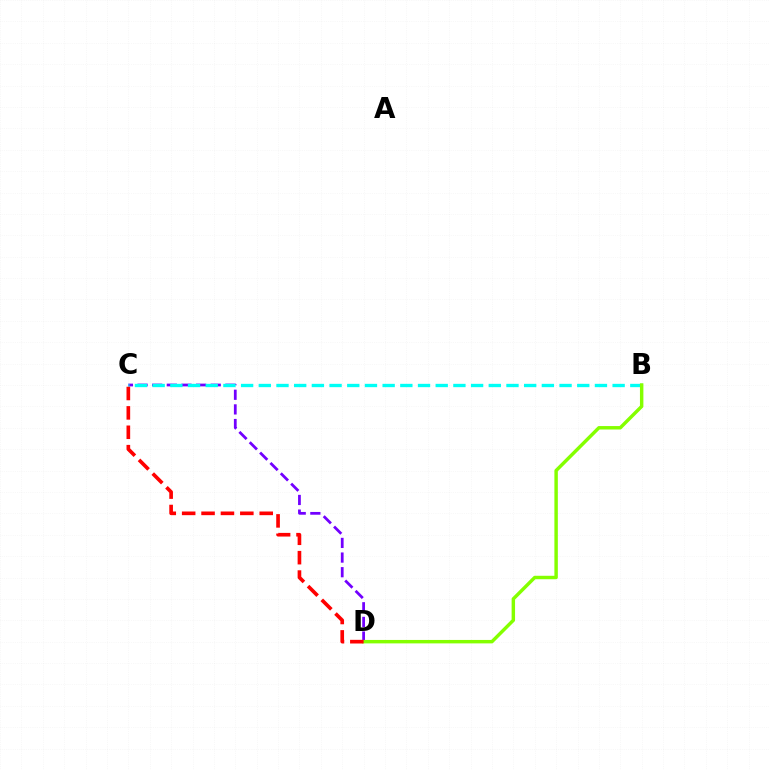{('C', 'D'): [{'color': '#7200ff', 'line_style': 'dashed', 'thickness': 1.99}, {'color': '#ff0000', 'line_style': 'dashed', 'thickness': 2.63}], ('B', 'C'): [{'color': '#00fff6', 'line_style': 'dashed', 'thickness': 2.4}], ('B', 'D'): [{'color': '#84ff00', 'line_style': 'solid', 'thickness': 2.48}]}